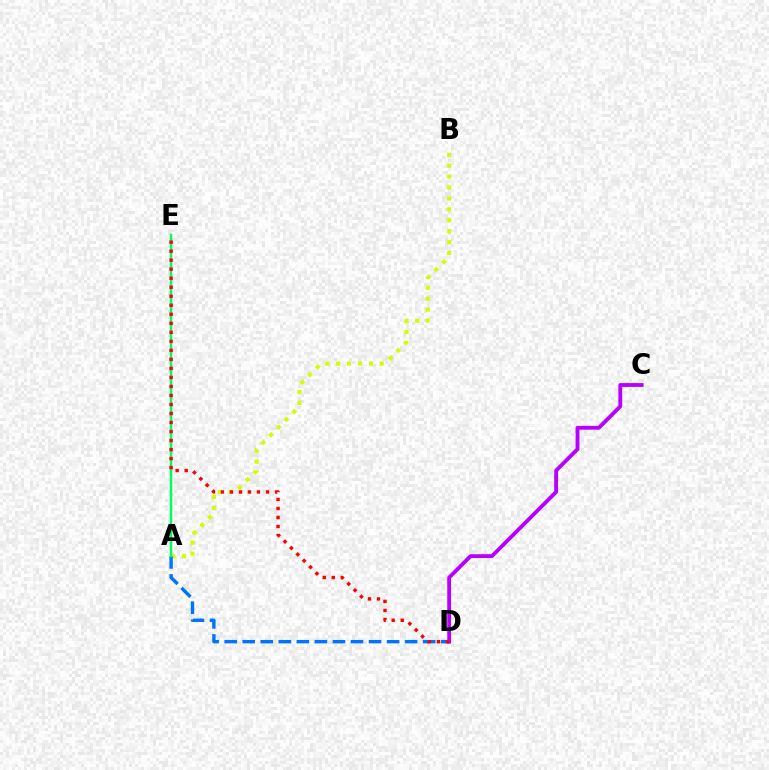{('A', 'B'): [{'color': '#d1ff00', 'line_style': 'dotted', 'thickness': 2.97}], ('C', 'D'): [{'color': '#b900ff', 'line_style': 'solid', 'thickness': 2.76}], ('A', 'D'): [{'color': '#0074ff', 'line_style': 'dashed', 'thickness': 2.45}], ('A', 'E'): [{'color': '#00ff5c', 'line_style': 'solid', 'thickness': 1.8}], ('D', 'E'): [{'color': '#ff0000', 'line_style': 'dotted', 'thickness': 2.45}]}